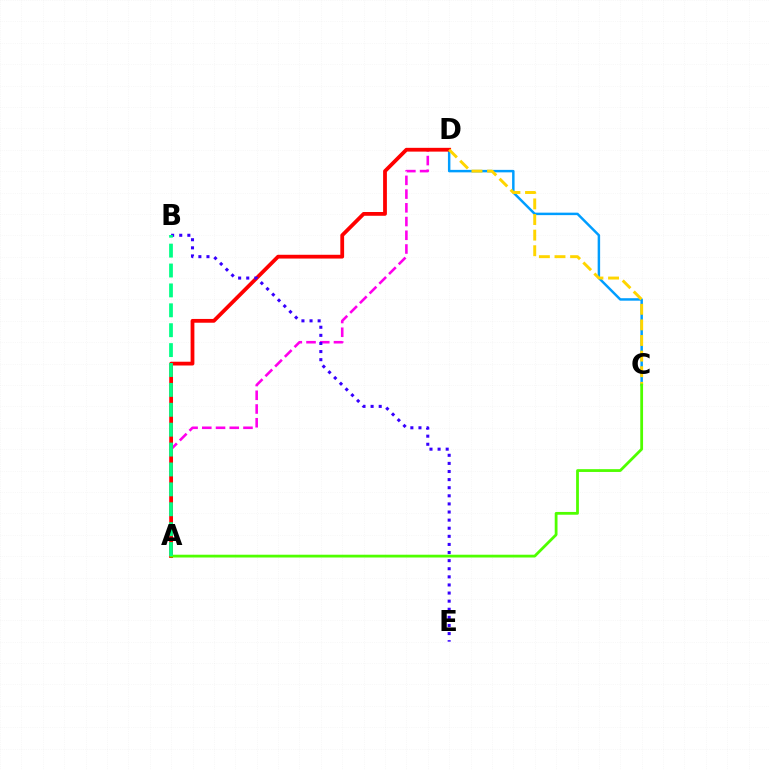{('A', 'D'): [{'color': '#ff00ed', 'line_style': 'dashed', 'thickness': 1.86}, {'color': '#ff0000', 'line_style': 'solid', 'thickness': 2.72}], ('C', 'D'): [{'color': '#009eff', 'line_style': 'solid', 'thickness': 1.78}, {'color': '#ffd500', 'line_style': 'dashed', 'thickness': 2.12}], ('A', 'C'): [{'color': '#4fff00', 'line_style': 'solid', 'thickness': 2.01}], ('B', 'E'): [{'color': '#3700ff', 'line_style': 'dotted', 'thickness': 2.2}], ('A', 'B'): [{'color': '#00ff86', 'line_style': 'dashed', 'thickness': 2.7}]}